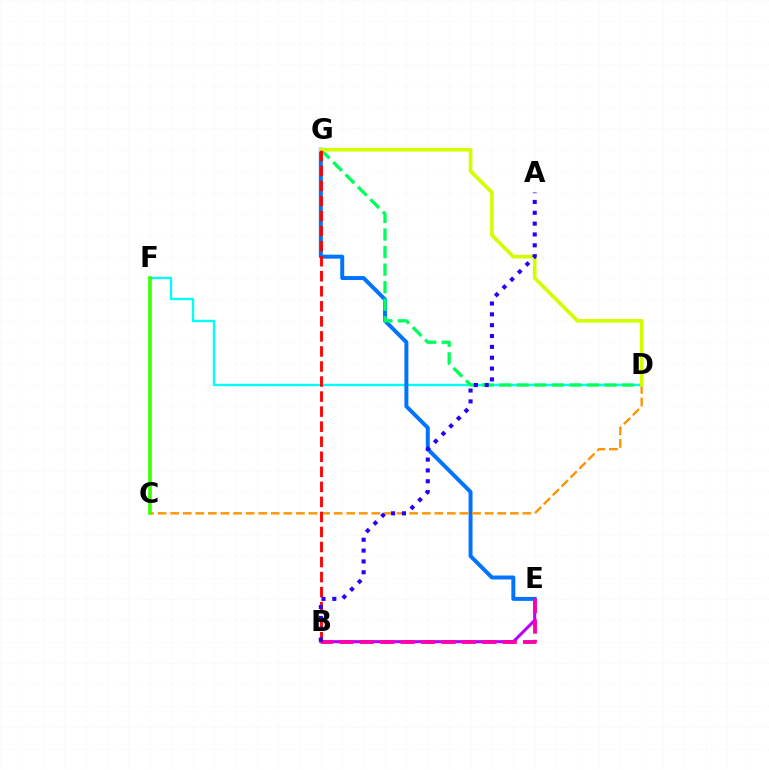{('D', 'F'): [{'color': '#00fff6', 'line_style': 'solid', 'thickness': 1.69}], ('E', 'G'): [{'color': '#0074ff', 'line_style': 'solid', 'thickness': 2.85}], ('D', 'G'): [{'color': '#00ff5c', 'line_style': 'dashed', 'thickness': 2.38}, {'color': '#d1ff00', 'line_style': 'solid', 'thickness': 2.64}], ('C', 'D'): [{'color': '#ff9400', 'line_style': 'dashed', 'thickness': 1.71}], ('C', 'F'): [{'color': '#3dff00', 'line_style': 'solid', 'thickness': 2.62}], ('B', 'E'): [{'color': '#b900ff', 'line_style': 'solid', 'thickness': 2.18}, {'color': '#ff00ac', 'line_style': 'dashed', 'thickness': 2.77}], ('B', 'G'): [{'color': '#ff0000', 'line_style': 'dashed', 'thickness': 2.04}], ('A', 'B'): [{'color': '#2500ff', 'line_style': 'dotted', 'thickness': 2.95}]}